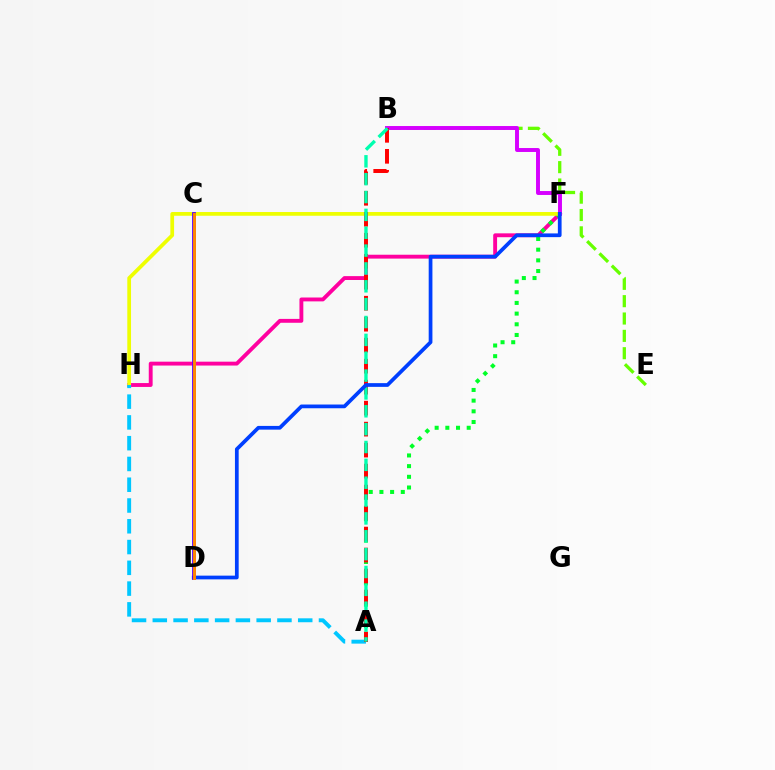{('F', 'H'): [{'color': '#ff00a0', 'line_style': 'solid', 'thickness': 2.79}, {'color': '#eeff00', 'line_style': 'solid', 'thickness': 2.69}], ('B', 'E'): [{'color': '#66ff00', 'line_style': 'dashed', 'thickness': 2.36}], ('A', 'F'): [{'color': '#00ff27', 'line_style': 'dotted', 'thickness': 2.9}], ('B', 'F'): [{'color': '#d600ff', 'line_style': 'solid', 'thickness': 2.83}], ('A', 'H'): [{'color': '#00c7ff', 'line_style': 'dashed', 'thickness': 2.82}], ('A', 'B'): [{'color': '#ff0000', 'line_style': 'dashed', 'thickness': 2.85}, {'color': '#00ffaf', 'line_style': 'dashed', 'thickness': 2.43}], ('D', 'F'): [{'color': '#003fff', 'line_style': 'solid', 'thickness': 2.68}], ('C', 'D'): [{'color': '#4f00ff', 'line_style': 'solid', 'thickness': 2.72}, {'color': '#ff8800', 'line_style': 'solid', 'thickness': 2.1}]}